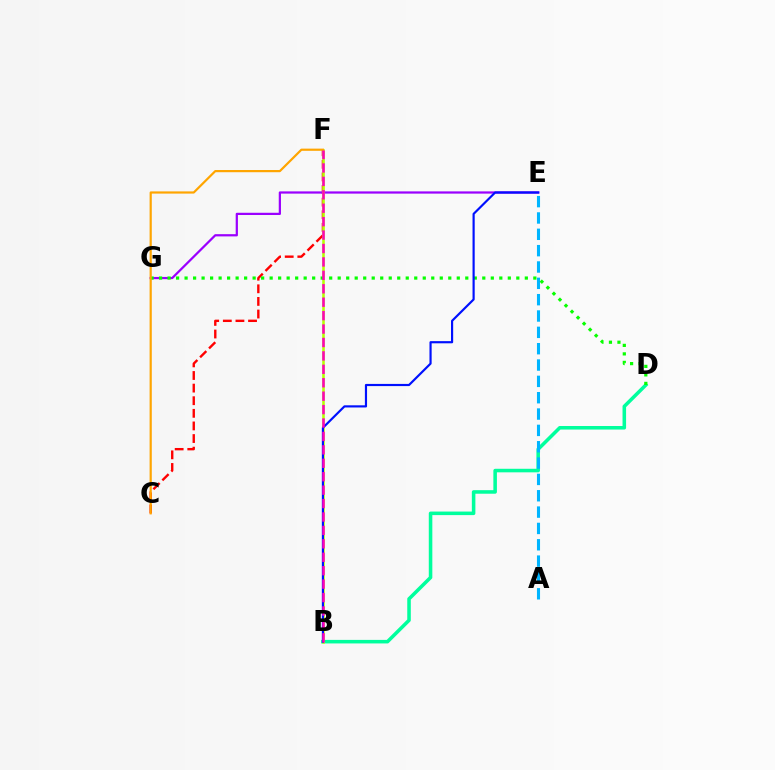{('C', 'F'): [{'color': '#ff0000', 'line_style': 'dashed', 'thickness': 1.71}, {'color': '#ffa500', 'line_style': 'solid', 'thickness': 1.58}], ('B', 'D'): [{'color': '#00ff9d', 'line_style': 'solid', 'thickness': 2.55}], ('E', 'G'): [{'color': '#9b00ff', 'line_style': 'solid', 'thickness': 1.61}], ('A', 'E'): [{'color': '#00b5ff', 'line_style': 'dashed', 'thickness': 2.22}], ('B', 'F'): [{'color': '#b3ff00', 'line_style': 'solid', 'thickness': 1.84}, {'color': '#ff00bd', 'line_style': 'dashed', 'thickness': 1.82}], ('D', 'G'): [{'color': '#08ff00', 'line_style': 'dotted', 'thickness': 2.31}], ('B', 'E'): [{'color': '#0010ff', 'line_style': 'solid', 'thickness': 1.56}]}